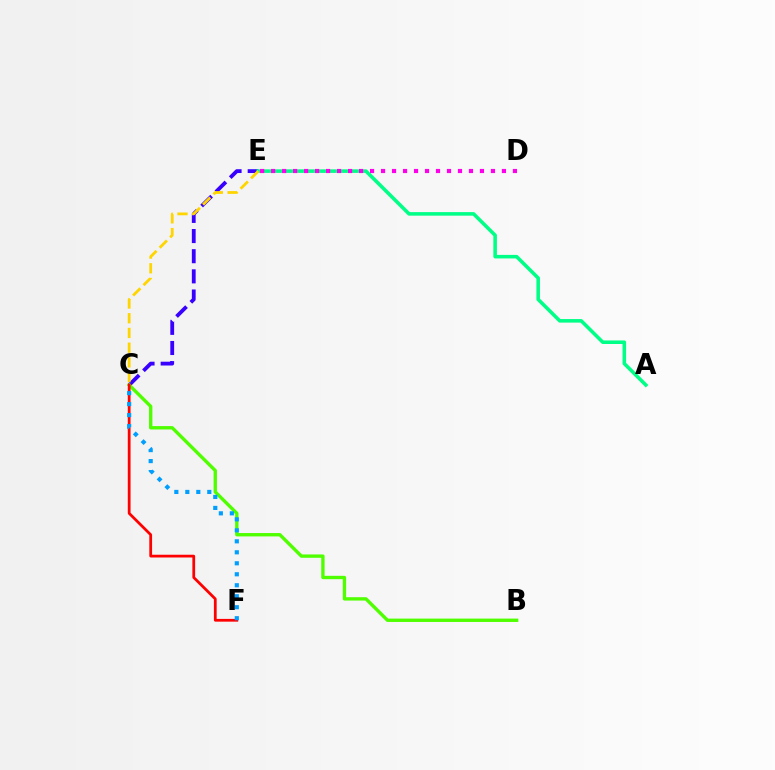{('C', 'E'): [{'color': '#3700ff', 'line_style': 'dashed', 'thickness': 2.74}, {'color': '#ffd500', 'line_style': 'dashed', 'thickness': 2.0}], ('A', 'E'): [{'color': '#00ff86', 'line_style': 'solid', 'thickness': 2.56}], ('B', 'C'): [{'color': '#4fff00', 'line_style': 'solid', 'thickness': 2.42}], ('C', 'F'): [{'color': '#ff0000', 'line_style': 'solid', 'thickness': 1.99}, {'color': '#009eff', 'line_style': 'dotted', 'thickness': 2.98}], ('D', 'E'): [{'color': '#ff00ed', 'line_style': 'dotted', 'thickness': 2.99}]}